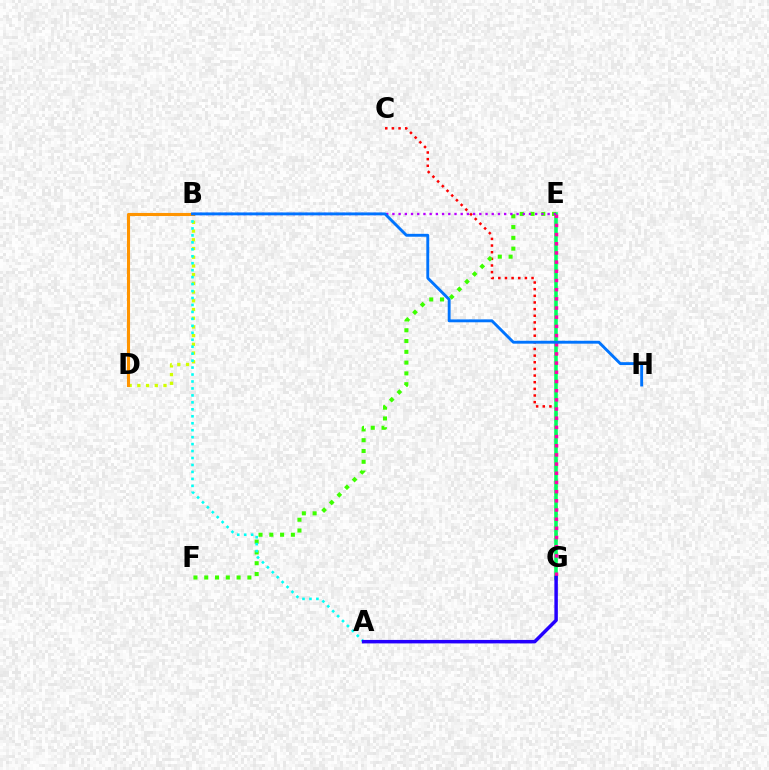{('C', 'G'): [{'color': '#ff0000', 'line_style': 'dotted', 'thickness': 1.81}], ('E', 'G'): [{'color': '#00ff5c', 'line_style': 'solid', 'thickness': 2.57}, {'color': '#ff00ac', 'line_style': 'dotted', 'thickness': 2.49}], ('B', 'D'): [{'color': '#d1ff00', 'line_style': 'dotted', 'thickness': 2.37}, {'color': '#ff9400', 'line_style': 'solid', 'thickness': 2.23}], ('E', 'F'): [{'color': '#3dff00', 'line_style': 'dotted', 'thickness': 2.93}], ('A', 'B'): [{'color': '#00fff6', 'line_style': 'dotted', 'thickness': 1.89}], ('B', 'E'): [{'color': '#b900ff', 'line_style': 'dotted', 'thickness': 1.69}], ('A', 'G'): [{'color': '#2500ff', 'line_style': 'solid', 'thickness': 2.5}], ('B', 'H'): [{'color': '#0074ff', 'line_style': 'solid', 'thickness': 2.08}]}